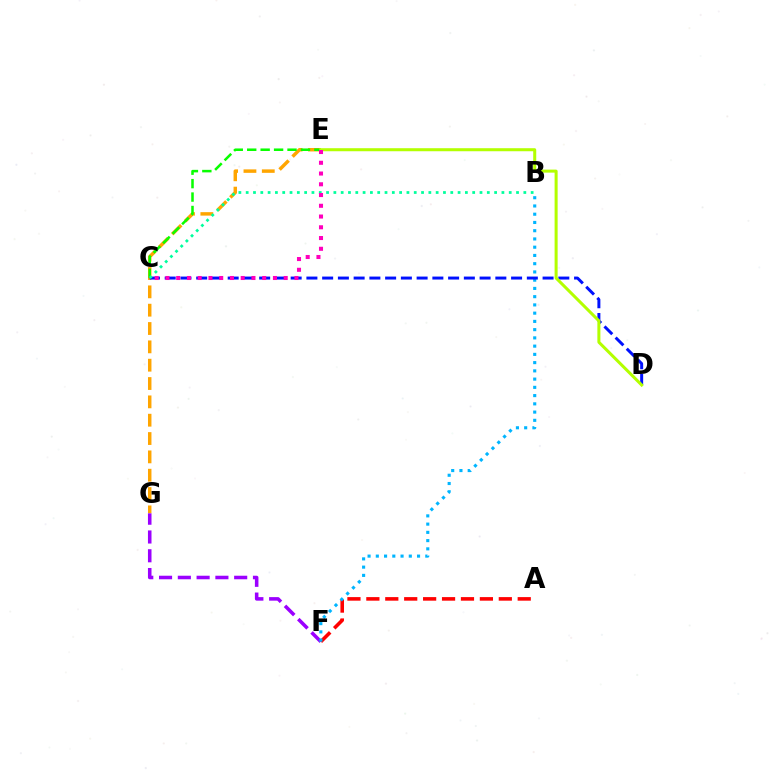{('E', 'G'): [{'color': '#ffa500', 'line_style': 'dashed', 'thickness': 2.49}], ('F', 'G'): [{'color': '#9b00ff', 'line_style': 'dashed', 'thickness': 2.55}], ('C', 'E'): [{'color': '#08ff00', 'line_style': 'dashed', 'thickness': 1.82}, {'color': '#ff00bd', 'line_style': 'dotted', 'thickness': 2.92}], ('A', 'F'): [{'color': '#ff0000', 'line_style': 'dashed', 'thickness': 2.57}], ('B', 'F'): [{'color': '#00b5ff', 'line_style': 'dotted', 'thickness': 2.24}], ('C', 'D'): [{'color': '#0010ff', 'line_style': 'dashed', 'thickness': 2.14}], ('D', 'E'): [{'color': '#b3ff00', 'line_style': 'solid', 'thickness': 2.18}], ('B', 'C'): [{'color': '#00ff9d', 'line_style': 'dotted', 'thickness': 1.99}]}